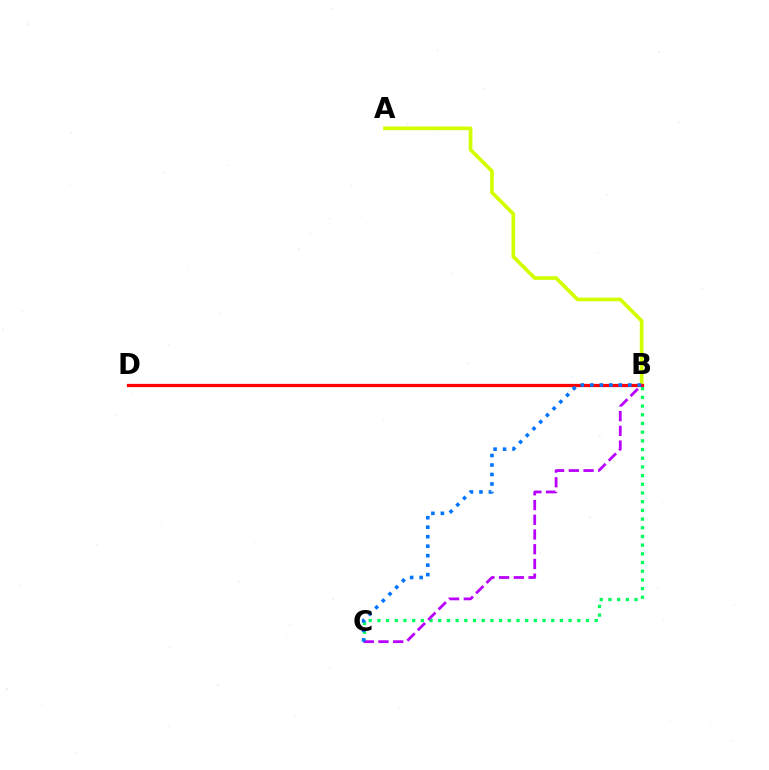{('A', 'B'): [{'color': '#d1ff00', 'line_style': 'solid', 'thickness': 2.67}], ('B', 'D'): [{'color': '#ff0000', 'line_style': 'solid', 'thickness': 2.34}], ('B', 'C'): [{'color': '#00ff5c', 'line_style': 'dotted', 'thickness': 2.36}, {'color': '#b900ff', 'line_style': 'dashed', 'thickness': 2.0}, {'color': '#0074ff', 'line_style': 'dotted', 'thickness': 2.58}]}